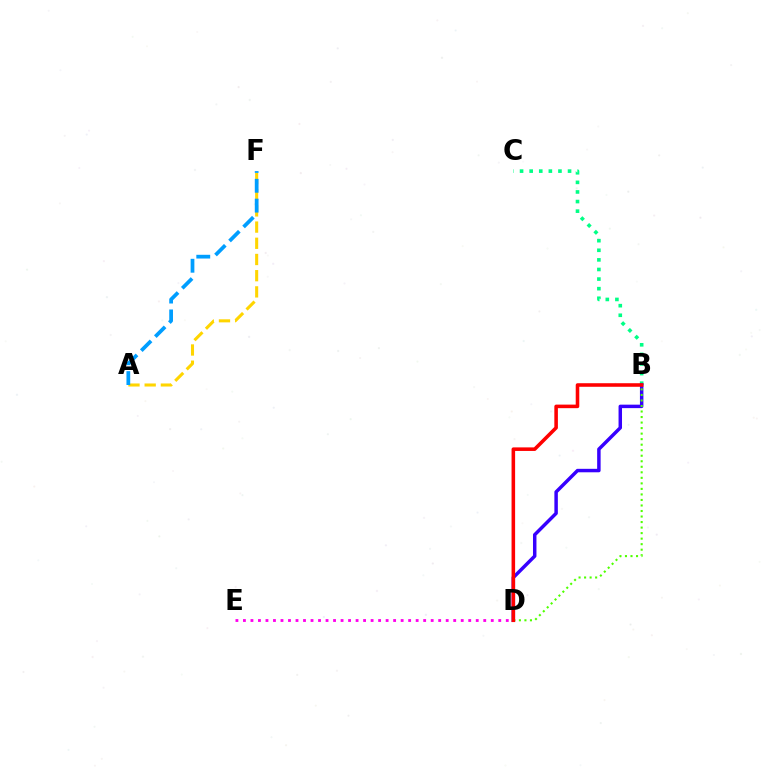{('B', 'C'): [{'color': '#00ff86', 'line_style': 'dotted', 'thickness': 2.61}], ('B', 'D'): [{'color': '#3700ff', 'line_style': 'solid', 'thickness': 2.49}, {'color': '#4fff00', 'line_style': 'dotted', 'thickness': 1.5}, {'color': '#ff0000', 'line_style': 'solid', 'thickness': 2.56}], ('A', 'F'): [{'color': '#ffd500', 'line_style': 'dashed', 'thickness': 2.2}, {'color': '#009eff', 'line_style': 'dashed', 'thickness': 2.7}], ('D', 'E'): [{'color': '#ff00ed', 'line_style': 'dotted', 'thickness': 2.04}]}